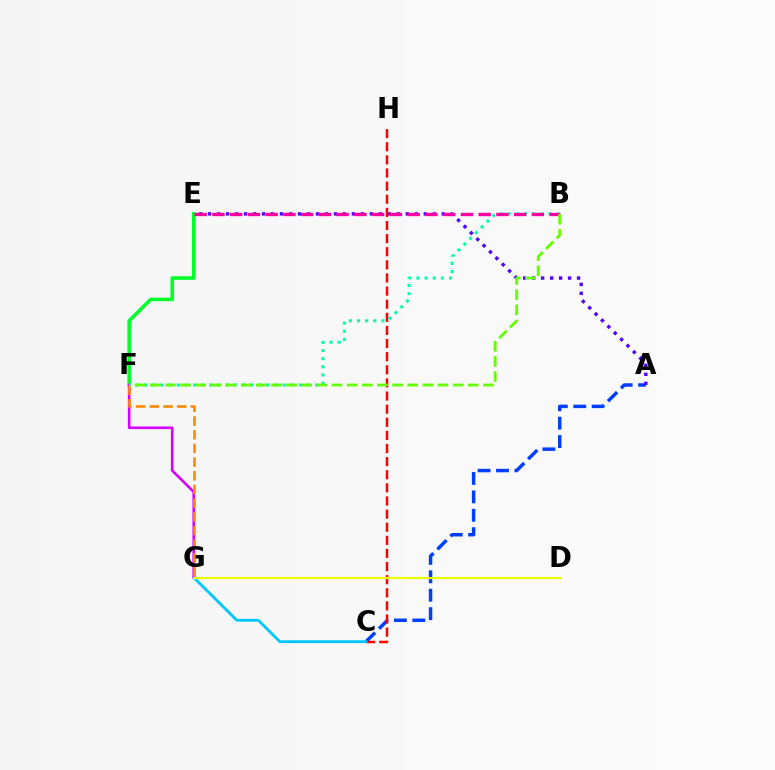{('A', 'C'): [{'color': '#003fff', 'line_style': 'dashed', 'thickness': 2.5}], ('E', 'F'): [{'color': '#00ff27', 'line_style': 'solid', 'thickness': 2.54}], ('A', 'E'): [{'color': '#4f00ff', 'line_style': 'dotted', 'thickness': 2.44}], ('C', 'H'): [{'color': '#ff0000', 'line_style': 'dashed', 'thickness': 1.78}], ('C', 'G'): [{'color': '#00c7ff', 'line_style': 'solid', 'thickness': 2.03}], ('F', 'G'): [{'color': '#d600ff', 'line_style': 'solid', 'thickness': 1.89}, {'color': '#ff8800', 'line_style': 'dashed', 'thickness': 1.86}], ('B', 'F'): [{'color': '#00ffaf', 'line_style': 'dotted', 'thickness': 2.21}, {'color': '#66ff00', 'line_style': 'dashed', 'thickness': 2.06}], ('B', 'E'): [{'color': '#ff00a0', 'line_style': 'dashed', 'thickness': 2.41}], ('D', 'G'): [{'color': '#eeff00', 'line_style': 'solid', 'thickness': 1.55}]}